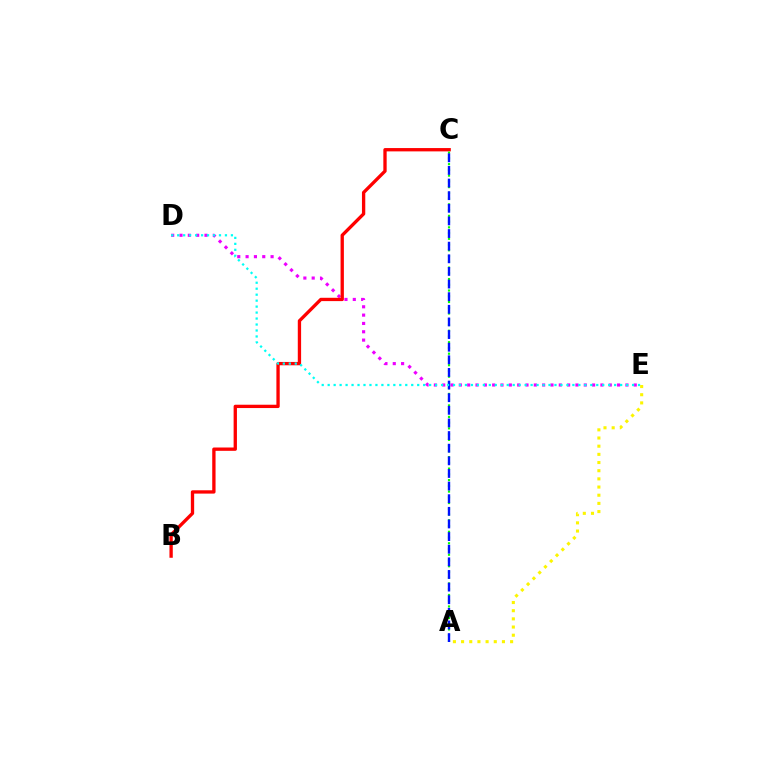{('D', 'E'): [{'color': '#ee00ff', 'line_style': 'dotted', 'thickness': 2.26}, {'color': '#00fff6', 'line_style': 'dotted', 'thickness': 1.62}], ('B', 'C'): [{'color': '#ff0000', 'line_style': 'solid', 'thickness': 2.39}], ('A', 'C'): [{'color': '#08ff00', 'line_style': 'dotted', 'thickness': 1.56}, {'color': '#0010ff', 'line_style': 'dashed', 'thickness': 1.72}], ('A', 'E'): [{'color': '#fcf500', 'line_style': 'dotted', 'thickness': 2.22}]}